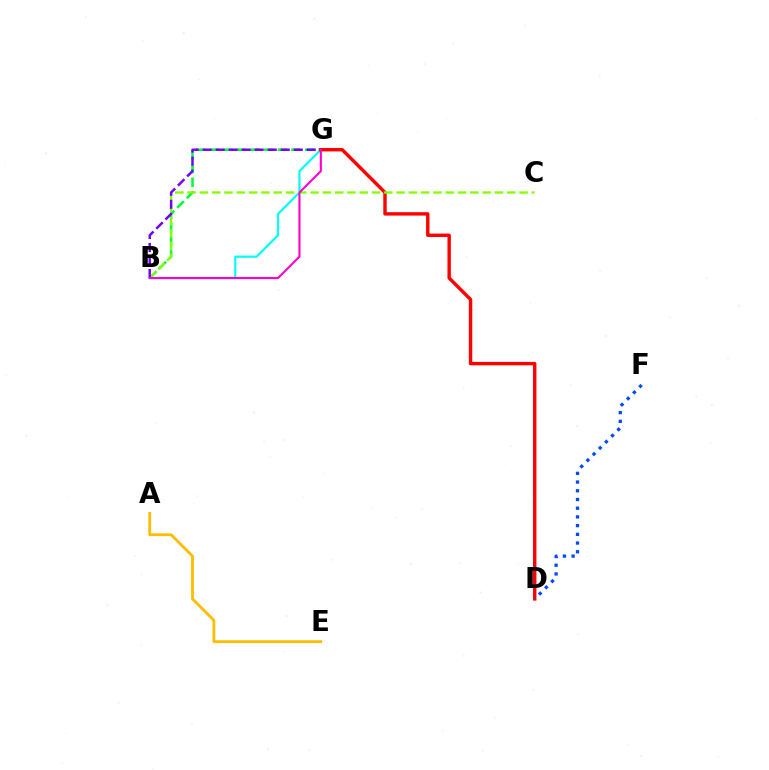{('B', 'G'): [{'color': '#00fff6', 'line_style': 'solid', 'thickness': 1.59}, {'color': '#00ff39', 'line_style': 'dashed', 'thickness': 1.85}, {'color': '#7200ff', 'line_style': 'dashed', 'thickness': 1.77}, {'color': '#ff00cf', 'line_style': 'solid', 'thickness': 1.52}], ('D', 'G'): [{'color': '#ff0000', 'line_style': 'solid', 'thickness': 2.46}], ('D', 'F'): [{'color': '#004bff', 'line_style': 'dotted', 'thickness': 2.37}], ('B', 'C'): [{'color': '#84ff00', 'line_style': 'dashed', 'thickness': 1.67}], ('A', 'E'): [{'color': '#ffbd00', 'line_style': 'solid', 'thickness': 2.04}]}